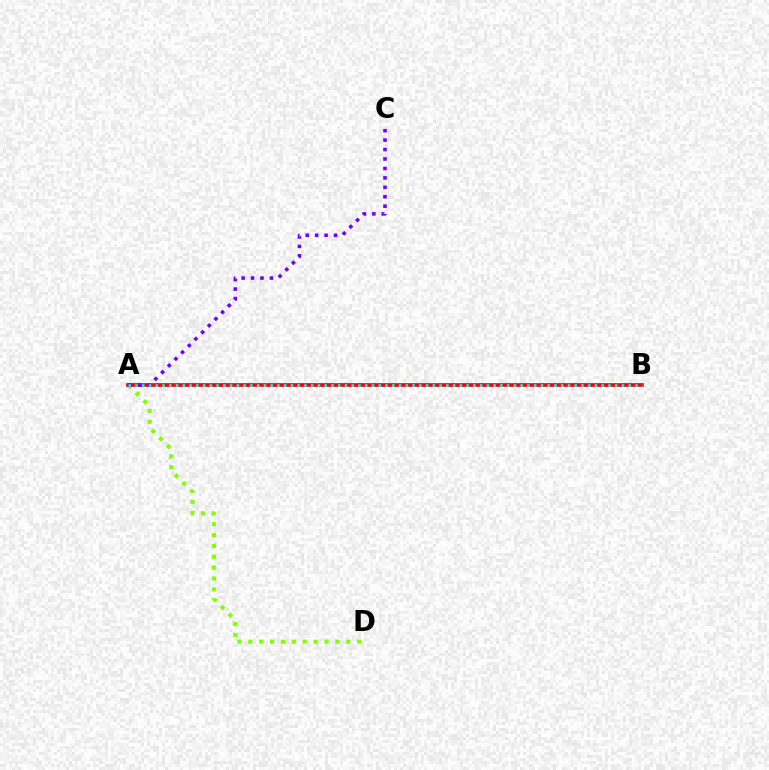{('A', 'D'): [{'color': '#84ff00', 'line_style': 'dotted', 'thickness': 2.96}], ('A', 'B'): [{'color': '#ff0000', 'line_style': 'solid', 'thickness': 2.66}, {'color': '#00fff6', 'line_style': 'dotted', 'thickness': 1.84}], ('A', 'C'): [{'color': '#7200ff', 'line_style': 'dotted', 'thickness': 2.56}]}